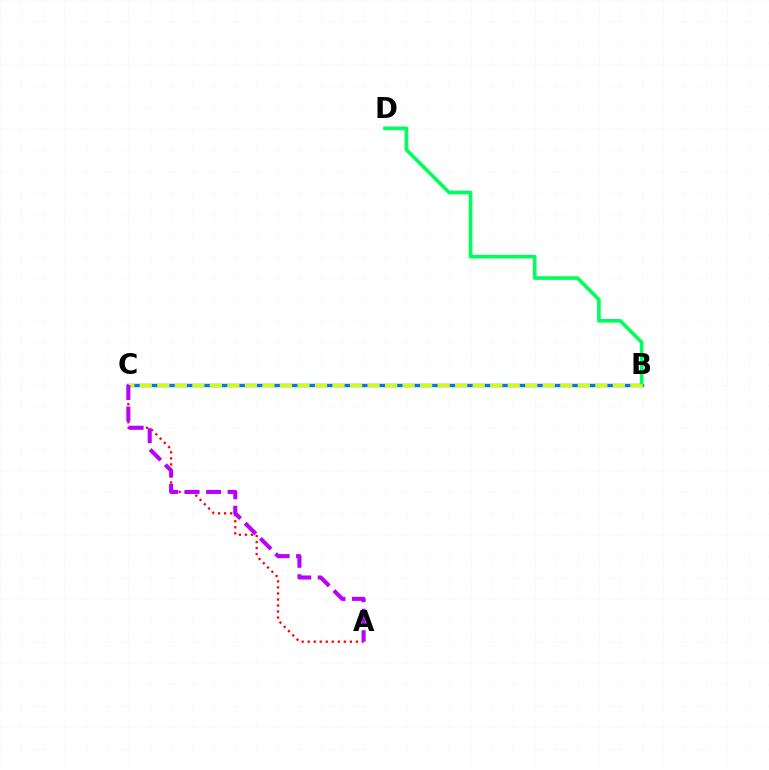{('B', 'C'): [{'color': '#0074ff', 'line_style': 'solid', 'thickness': 2.45}, {'color': '#d1ff00', 'line_style': 'dashed', 'thickness': 2.38}], ('B', 'D'): [{'color': '#00ff5c', 'line_style': 'solid', 'thickness': 2.62}], ('A', 'C'): [{'color': '#ff0000', 'line_style': 'dotted', 'thickness': 1.64}, {'color': '#b900ff', 'line_style': 'dashed', 'thickness': 2.92}]}